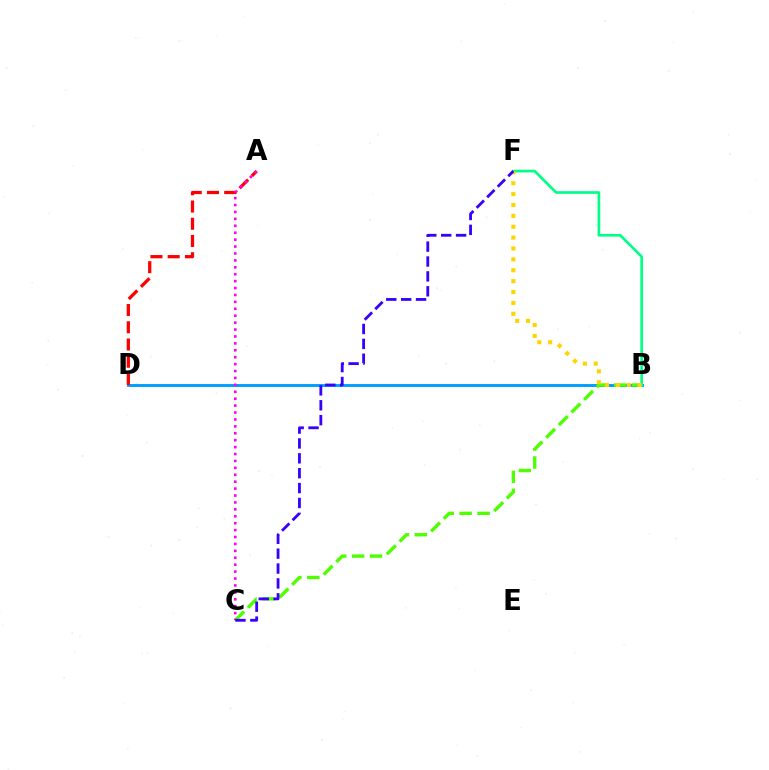{('B', 'D'): [{'color': '#009eff', 'line_style': 'solid', 'thickness': 2.1}], ('B', 'C'): [{'color': '#4fff00', 'line_style': 'dashed', 'thickness': 2.43}], ('A', 'D'): [{'color': '#ff0000', 'line_style': 'dashed', 'thickness': 2.34}], ('A', 'C'): [{'color': '#ff00ed', 'line_style': 'dotted', 'thickness': 1.88}], ('B', 'F'): [{'color': '#00ff86', 'line_style': 'solid', 'thickness': 1.93}, {'color': '#ffd500', 'line_style': 'dotted', 'thickness': 2.96}], ('C', 'F'): [{'color': '#3700ff', 'line_style': 'dashed', 'thickness': 2.02}]}